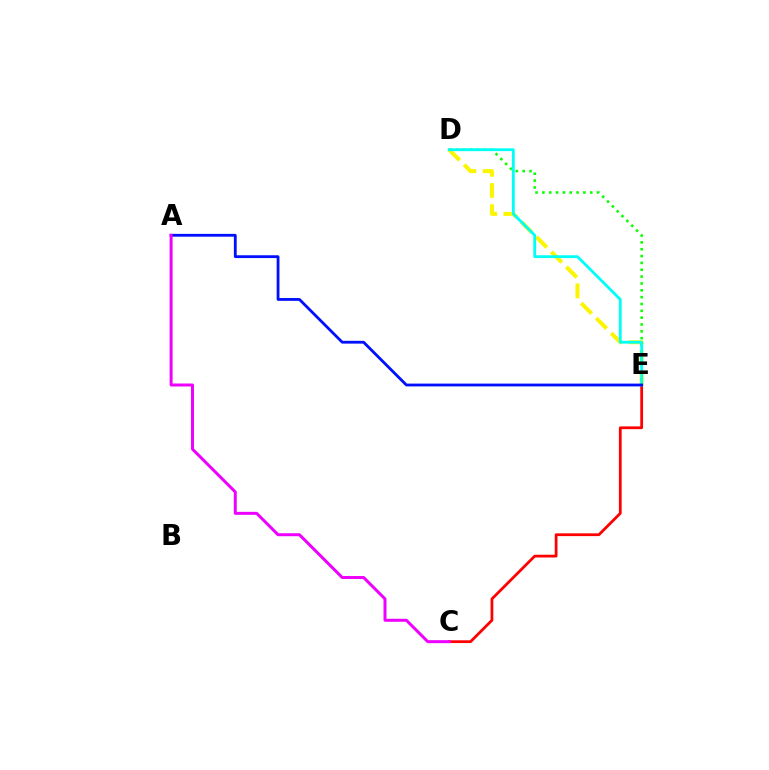{('C', 'E'): [{'color': '#ff0000', 'line_style': 'solid', 'thickness': 1.99}], ('D', 'E'): [{'color': '#fcf500', 'line_style': 'dashed', 'thickness': 2.88}, {'color': '#08ff00', 'line_style': 'dotted', 'thickness': 1.86}, {'color': '#00fff6', 'line_style': 'solid', 'thickness': 2.04}], ('A', 'E'): [{'color': '#0010ff', 'line_style': 'solid', 'thickness': 2.02}], ('A', 'C'): [{'color': '#ee00ff', 'line_style': 'solid', 'thickness': 2.15}]}